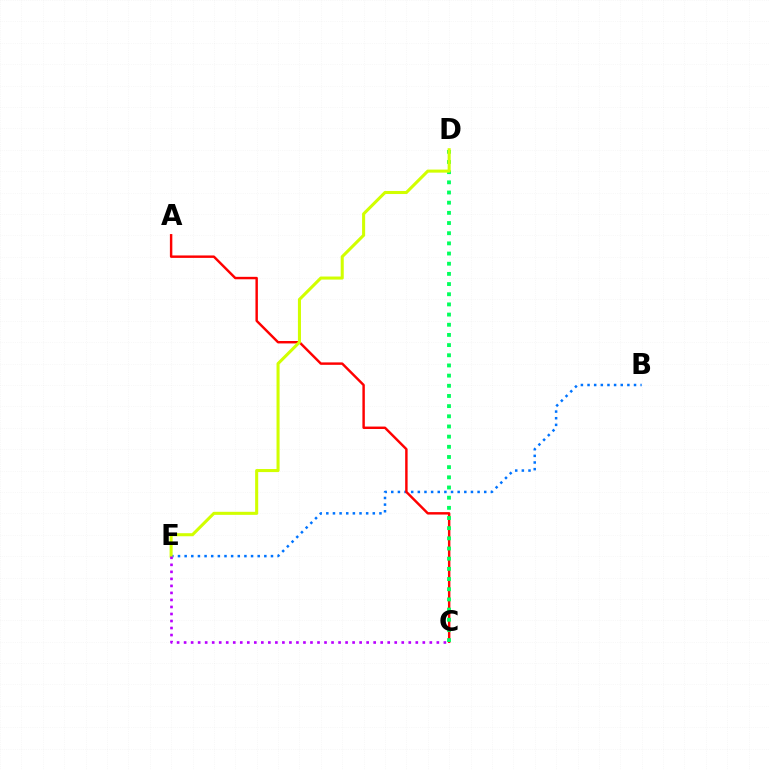{('B', 'E'): [{'color': '#0074ff', 'line_style': 'dotted', 'thickness': 1.8}], ('A', 'C'): [{'color': '#ff0000', 'line_style': 'solid', 'thickness': 1.76}], ('C', 'D'): [{'color': '#00ff5c', 'line_style': 'dotted', 'thickness': 2.76}], ('D', 'E'): [{'color': '#d1ff00', 'line_style': 'solid', 'thickness': 2.2}], ('C', 'E'): [{'color': '#b900ff', 'line_style': 'dotted', 'thickness': 1.91}]}